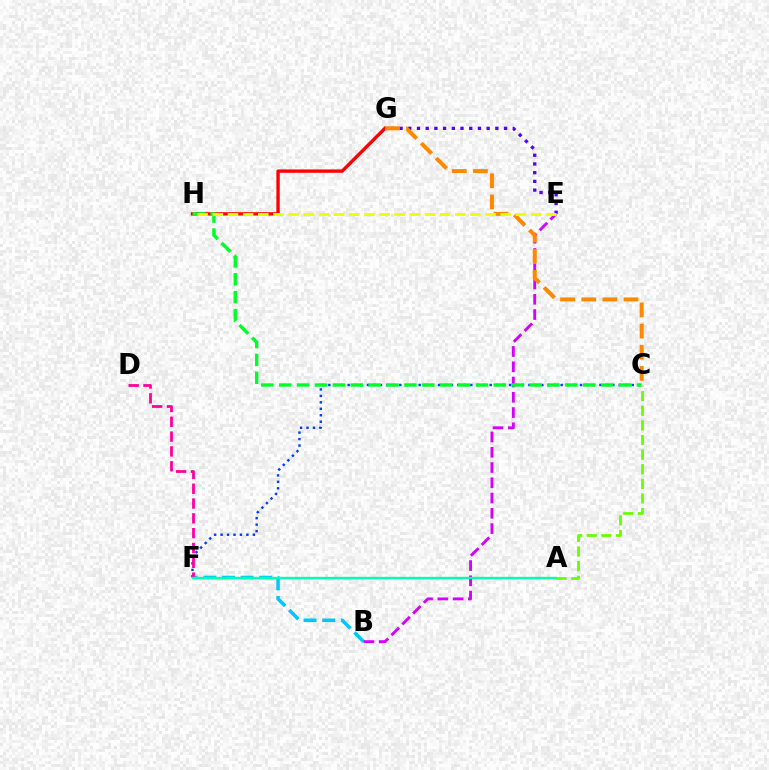{('B', 'F'): [{'color': '#00c7ff', 'line_style': 'dashed', 'thickness': 2.53}], ('G', 'H'): [{'color': '#ff0000', 'line_style': 'solid', 'thickness': 2.42}], ('B', 'E'): [{'color': '#d600ff', 'line_style': 'dashed', 'thickness': 2.07}], ('C', 'F'): [{'color': '#003fff', 'line_style': 'dotted', 'thickness': 1.75}], ('E', 'G'): [{'color': '#4f00ff', 'line_style': 'dotted', 'thickness': 2.37}], ('C', 'H'): [{'color': '#00ff27', 'line_style': 'dashed', 'thickness': 2.43}], ('D', 'F'): [{'color': '#ff00a0', 'line_style': 'dashed', 'thickness': 2.01}], ('A', 'F'): [{'color': '#00ffaf', 'line_style': 'solid', 'thickness': 1.69}], ('C', 'G'): [{'color': '#ff8800', 'line_style': 'dashed', 'thickness': 2.87}], ('A', 'C'): [{'color': '#66ff00', 'line_style': 'dashed', 'thickness': 1.99}], ('E', 'H'): [{'color': '#eeff00', 'line_style': 'dashed', 'thickness': 2.06}]}